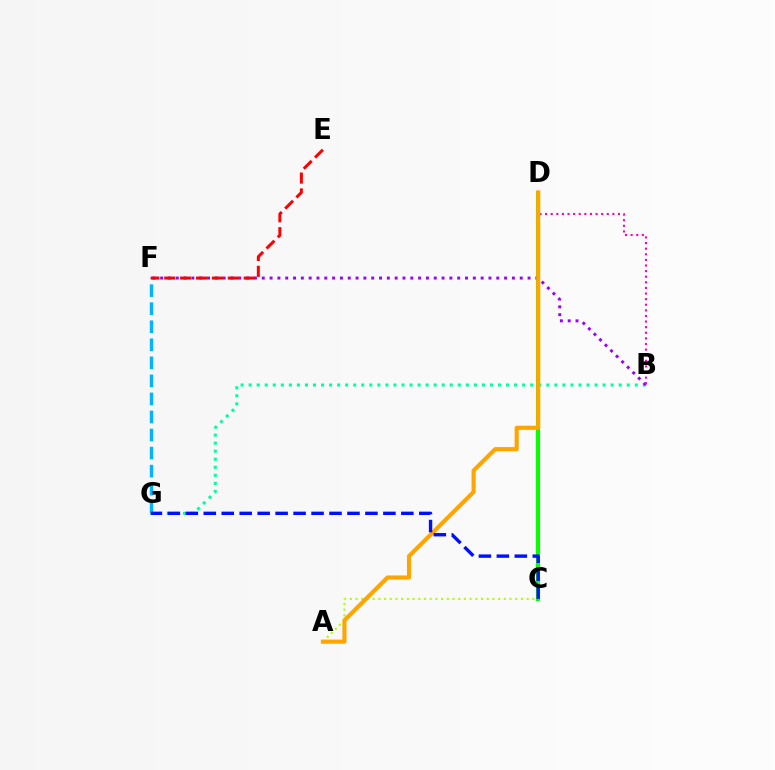{('A', 'C'): [{'color': '#b3ff00', 'line_style': 'dotted', 'thickness': 1.55}], ('C', 'D'): [{'color': '#08ff00', 'line_style': 'solid', 'thickness': 2.96}], ('F', 'G'): [{'color': '#00b5ff', 'line_style': 'dashed', 'thickness': 2.45}], ('B', 'G'): [{'color': '#00ff9d', 'line_style': 'dotted', 'thickness': 2.19}], ('B', 'F'): [{'color': '#9b00ff', 'line_style': 'dotted', 'thickness': 2.12}], ('B', 'D'): [{'color': '#ff00bd', 'line_style': 'dotted', 'thickness': 1.52}], ('E', 'F'): [{'color': '#ff0000', 'line_style': 'dashed', 'thickness': 2.16}], ('A', 'D'): [{'color': '#ffa500', 'line_style': 'solid', 'thickness': 2.97}], ('C', 'G'): [{'color': '#0010ff', 'line_style': 'dashed', 'thickness': 2.44}]}